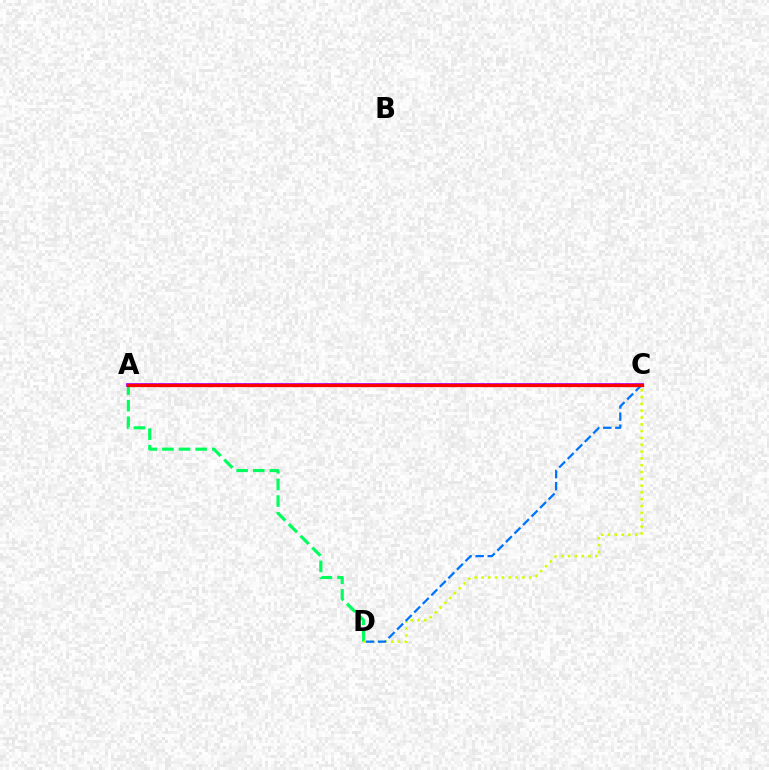{('A', 'D'): [{'color': '#00ff5c', 'line_style': 'dashed', 'thickness': 2.26}], ('C', 'D'): [{'color': '#d1ff00', 'line_style': 'dotted', 'thickness': 1.85}, {'color': '#0074ff', 'line_style': 'dashed', 'thickness': 1.64}], ('A', 'C'): [{'color': '#b900ff', 'line_style': 'solid', 'thickness': 2.69}, {'color': '#ff0000', 'line_style': 'solid', 'thickness': 2.36}]}